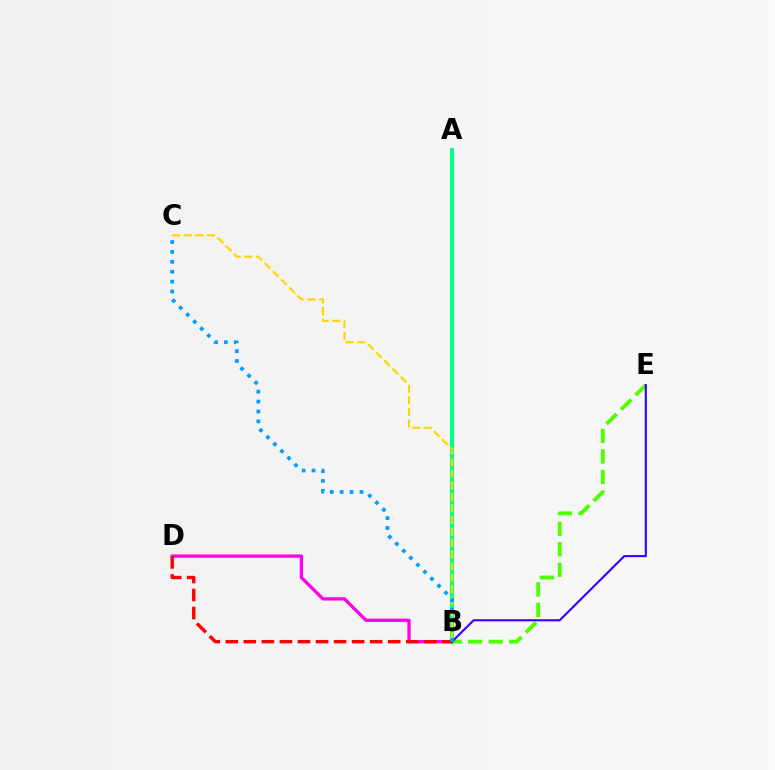{('B', 'D'): [{'color': '#ff00ed', 'line_style': 'solid', 'thickness': 2.36}, {'color': '#ff0000', 'line_style': 'dashed', 'thickness': 2.45}], ('A', 'B'): [{'color': '#00ff86', 'line_style': 'solid', 'thickness': 2.95}], ('B', 'C'): [{'color': '#ffd500', 'line_style': 'dashed', 'thickness': 1.57}, {'color': '#009eff', 'line_style': 'dotted', 'thickness': 2.69}], ('B', 'E'): [{'color': '#4fff00', 'line_style': 'dashed', 'thickness': 2.79}, {'color': '#3700ff', 'line_style': 'solid', 'thickness': 1.52}]}